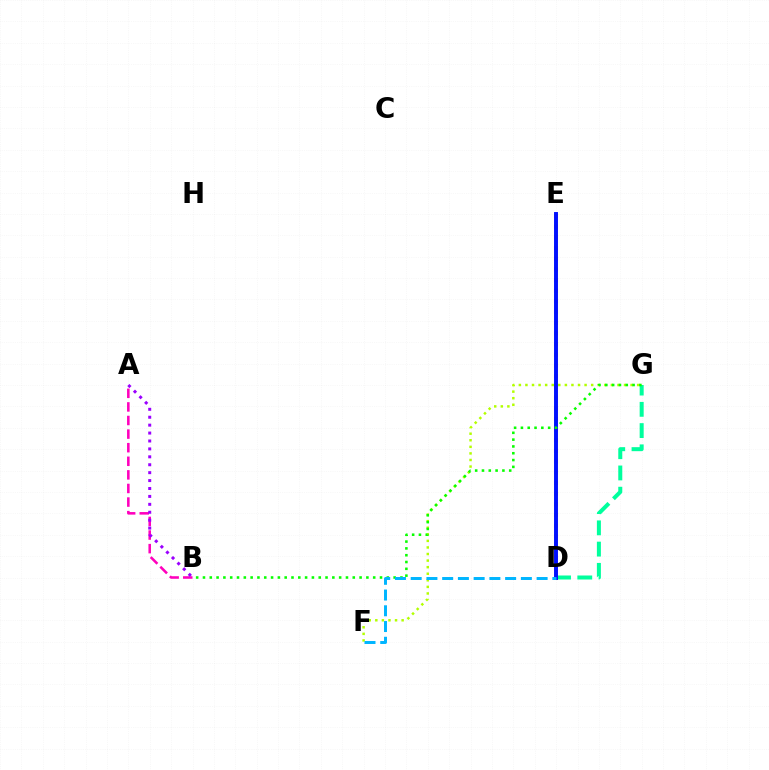{('A', 'B'): [{'color': '#ff00bd', 'line_style': 'dashed', 'thickness': 1.85}, {'color': '#9b00ff', 'line_style': 'dotted', 'thickness': 2.15}], ('F', 'G'): [{'color': '#b3ff00', 'line_style': 'dotted', 'thickness': 1.79}], ('D', 'G'): [{'color': '#00ff9d', 'line_style': 'dashed', 'thickness': 2.89}], ('D', 'E'): [{'color': '#ffa500', 'line_style': 'dotted', 'thickness': 2.9}, {'color': '#ff0000', 'line_style': 'solid', 'thickness': 1.8}, {'color': '#0010ff', 'line_style': 'solid', 'thickness': 2.82}], ('B', 'G'): [{'color': '#08ff00', 'line_style': 'dotted', 'thickness': 1.85}], ('D', 'F'): [{'color': '#00b5ff', 'line_style': 'dashed', 'thickness': 2.14}]}